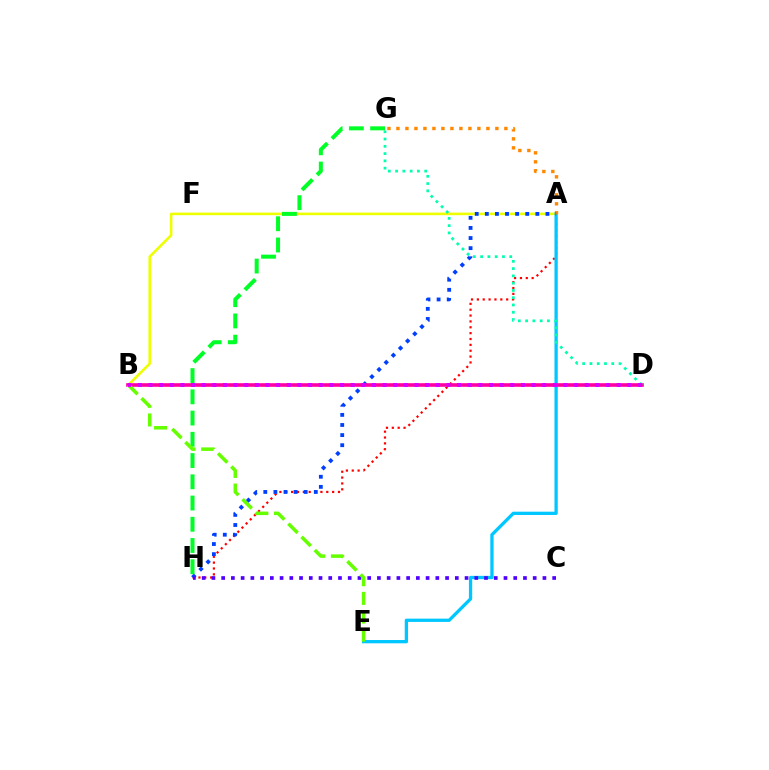{('A', 'H'): [{'color': '#ff0000', 'line_style': 'dotted', 'thickness': 1.59}, {'color': '#003fff', 'line_style': 'dotted', 'thickness': 2.75}], ('A', 'B'): [{'color': '#eeff00', 'line_style': 'solid', 'thickness': 1.86}], ('A', 'E'): [{'color': '#00c7ff', 'line_style': 'solid', 'thickness': 2.37}], ('A', 'G'): [{'color': '#ff8800', 'line_style': 'dotted', 'thickness': 2.44}], ('C', 'H'): [{'color': '#4f00ff', 'line_style': 'dotted', 'thickness': 2.65}], ('B', 'D'): [{'color': '#ff00a0', 'line_style': 'solid', 'thickness': 2.6}, {'color': '#d600ff', 'line_style': 'dotted', 'thickness': 2.89}], ('D', 'G'): [{'color': '#00ffaf', 'line_style': 'dotted', 'thickness': 1.98}], ('G', 'H'): [{'color': '#00ff27', 'line_style': 'dashed', 'thickness': 2.88}], ('B', 'E'): [{'color': '#66ff00', 'line_style': 'dashed', 'thickness': 2.53}]}